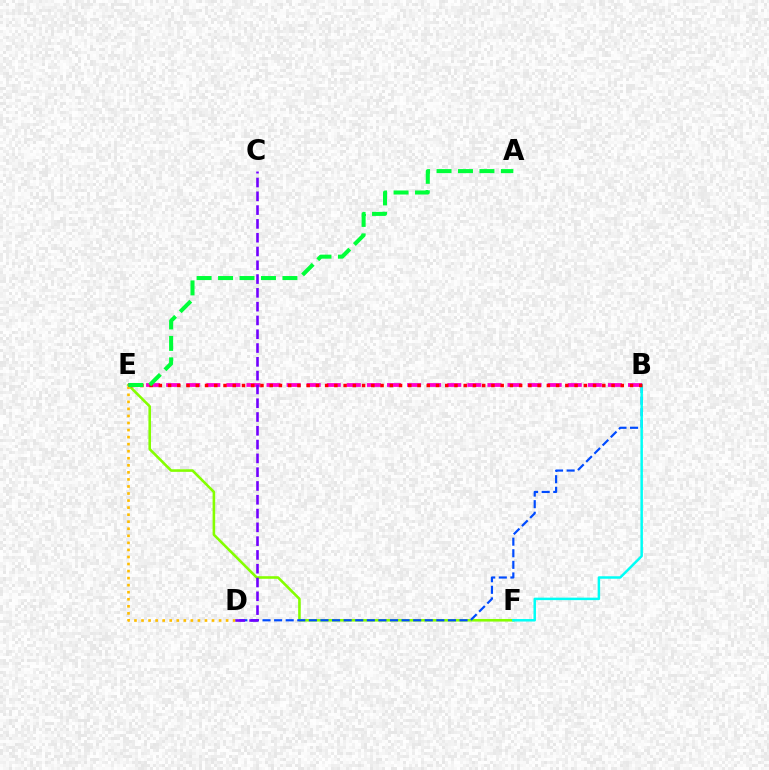{('E', 'F'): [{'color': '#84ff00', 'line_style': 'solid', 'thickness': 1.86}], ('B', 'D'): [{'color': '#004bff', 'line_style': 'dashed', 'thickness': 1.57}], ('D', 'E'): [{'color': '#ffbd00', 'line_style': 'dotted', 'thickness': 1.92}], ('B', 'F'): [{'color': '#00fff6', 'line_style': 'solid', 'thickness': 1.79}], ('B', 'E'): [{'color': '#ff00cf', 'line_style': 'dashed', 'thickness': 2.73}, {'color': '#ff0000', 'line_style': 'dotted', 'thickness': 2.51}], ('C', 'D'): [{'color': '#7200ff', 'line_style': 'dashed', 'thickness': 1.87}], ('A', 'E'): [{'color': '#00ff39', 'line_style': 'dashed', 'thickness': 2.91}]}